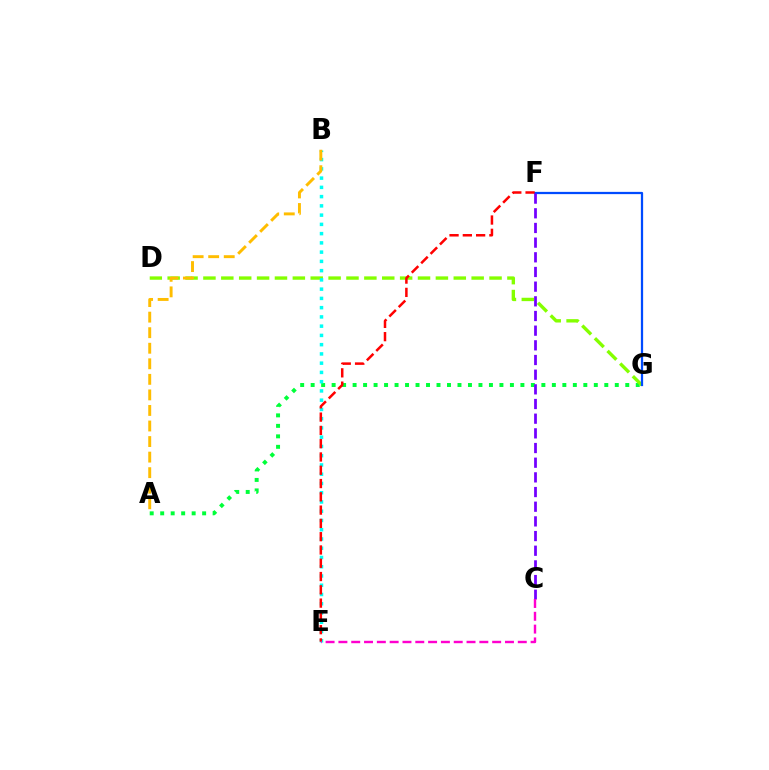{('A', 'G'): [{'color': '#00ff39', 'line_style': 'dotted', 'thickness': 2.85}], ('D', 'G'): [{'color': '#84ff00', 'line_style': 'dashed', 'thickness': 2.43}], ('B', 'E'): [{'color': '#00fff6', 'line_style': 'dotted', 'thickness': 2.51}], ('A', 'B'): [{'color': '#ffbd00', 'line_style': 'dashed', 'thickness': 2.11}], ('F', 'G'): [{'color': '#004bff', 'line_style': 'solid', 'thickness': 1.62}], ('E', 'F'): [{'color': '#ff0000', 'line_style': 'dashed', 'thickness': 1.8}], ('C', 'F'): [{'color': '#7200ff', 'line_style': 'dashed', 'thickness': 1.99}], ('C', 'E'): [{'color': '#ff00cf', 'line_style': 'dashed', 'thickness': 1.74}]}